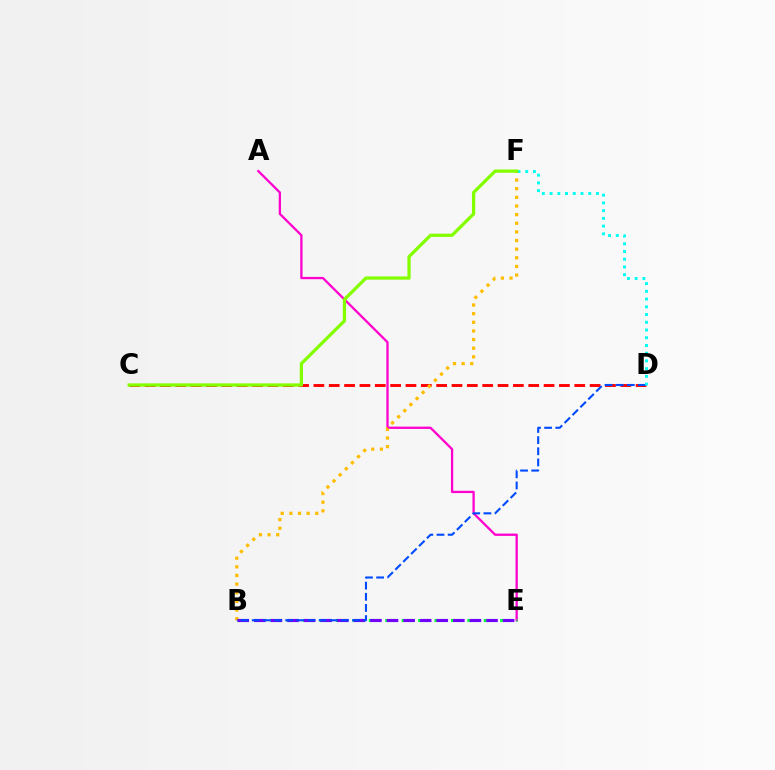{('A', 'E'): [{'color': '#ff00cf', 'line_style': 'solid', 'thickness': 1.65}], ('C', 'D'): [{'color': '#ff0000', 'line_style': 'dashed', 'thickness': 2.08}], ('B', 'E'): [{'color': '#00ff39', 'line_style': 'dotted', 'thickness': 2.23}, {'color': '#7200ff', 'line_style': 'dashed', 'thickness': 2.25}], ('B', 'F'): [{'color': '#ffbd00', 'line_style': 'dotted', 'thickness': 2.35}], ('B', 'D'): [{'color': '#004bff', 'line_style': 'dashed', 'thickness': 1.51}], ('D', 'F'): [{'color': '#00fff6', 'line_style': 'dotted', 'thickness': 2.1}], ('C', 'F'): [{'color': '#84ff00', 'line_style': 'solid', 'thickness': 2.35}]}